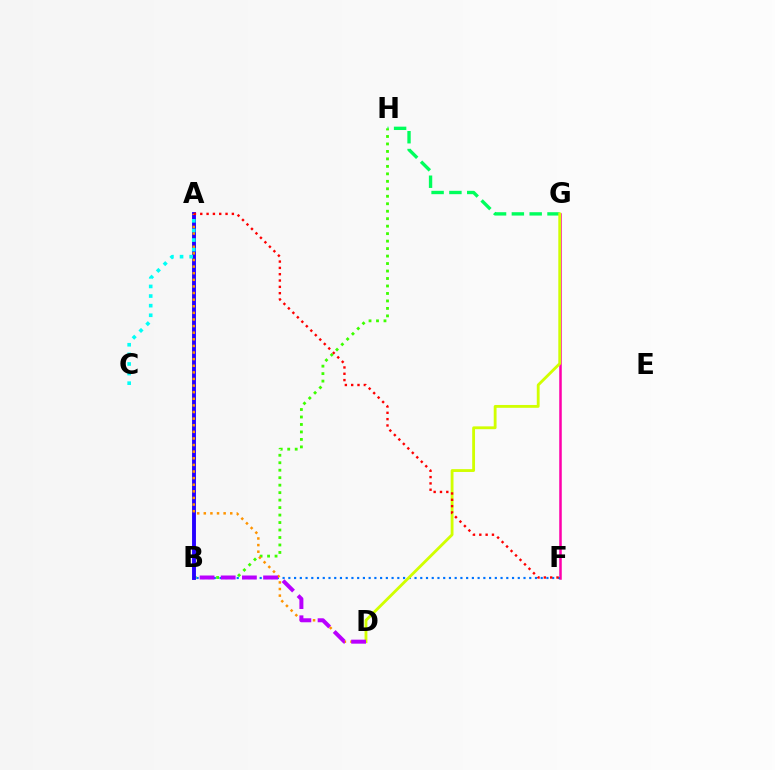{('F', 'G'): [{'color': '#ff00ac', 'line_style': 'solid', 'thickness': 1.82}], ('G', 'H'): [{'color': '#00ff5c', 'line_style': 'dashed', 'thickness': 2.42}], ('B', 'H'): [{'color': '#3dff00', 'line_style': 'dotted', 'thickness': 2.03}], ('A', 'B'): [{'color': '#2500ff', 'line_style': 'solid', 'thickness': 2.8}], ('B', 'F'): [{'color': '#0074ff', 'line_style': 'dotted', 'thickness': 1.56}], ('A', 'D'): [{'color': '#ff9400', 'line_style': 'dotted', 'thickness': 1.8}], ('D', 'G'): [{'color': '#d1ff00', 'line_style': 'solid', 'thickness': 2.04}], ('A', 'F'): [{'color': '#ff0000', 'line_style': 'dotted', 'thickness': 1.72}], ('A', 'C'): [{'color': '#00fff6', 'line_style': 'dotted', 'thickness': 2.61}], ('B', 'D'): [{'color': '#b900ff', 'line_style': 'dashed', 'thickness': 2.88}]}